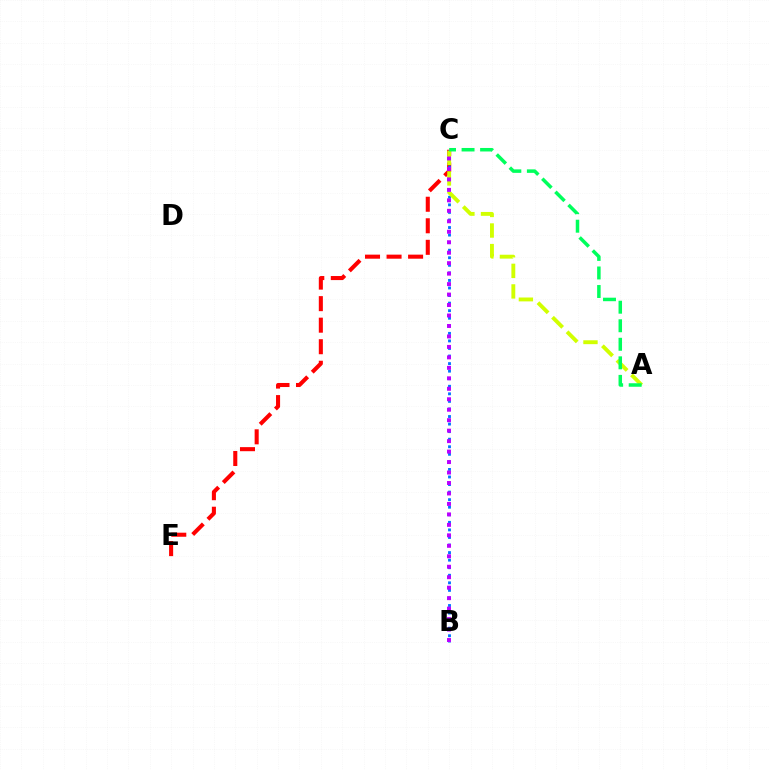{('C', 'E'): [{'color': '#ff0000', 'line_style': 'dashed', 'thickness': 2.93}], ('B', 'C'): [{'color': '#0074ff', 'line_style': 'dotted', 'thickness': 2.05}, {'color': '#b900ff', 'line_style': 'dotted', 'thickness': 2.84}], ('A', 'C'): [{'color': '#d1ff00', 'line_style': 'dashed', 'thickness': 2.8}, {'color': '#00ff5c', 'line_style': 'dashed', 'thickness': 2.52}]}